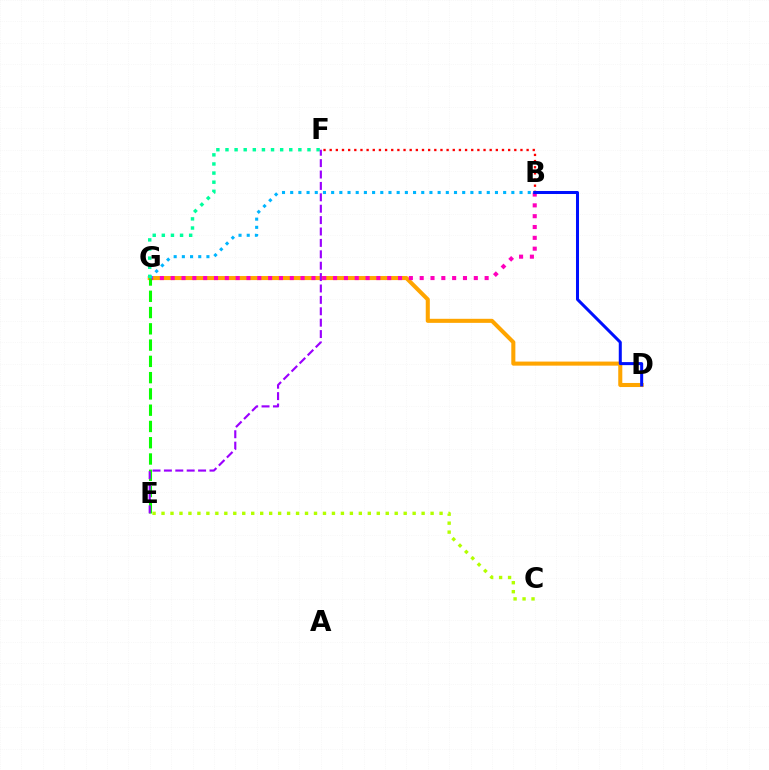{('D', 'G'): [{'color': '#ffa500', 'line_style': 'solid', 'thickness': 2.93}], ('B', 'F'): [{'color': '#ff0000', 'line_style': 'dotted', 'thickness': 1.67}], ('B', 'G'): [{'color': '#ff00bd', 'line_style': 'dotted', 'thickness': 2.94}, {'color': '#00b5ff', 'line_style': 'dotted', 'thickness': 2.23}], ('E', 'G'): [{'color': '#08ff00', 'line_style': 'dashed', 'thickness': 2.21}], ('F', 'G'): [{'color': '#00ff9d', 'line_style': 'dotted', 'thickness': 2.48}], ('E', 'F'): [{'color': '#9b00ff', 'line_style': 'dashed', 'thickness': 1.55}], ('C', 'E'): [{'color': '#b3ff00', 'line_style': 'dotted', 'thickness': 2.44}], ('B', 'D'): [{'color': '#0010ff', 'line_style': 'solid', 'thickness': 2.18}]}